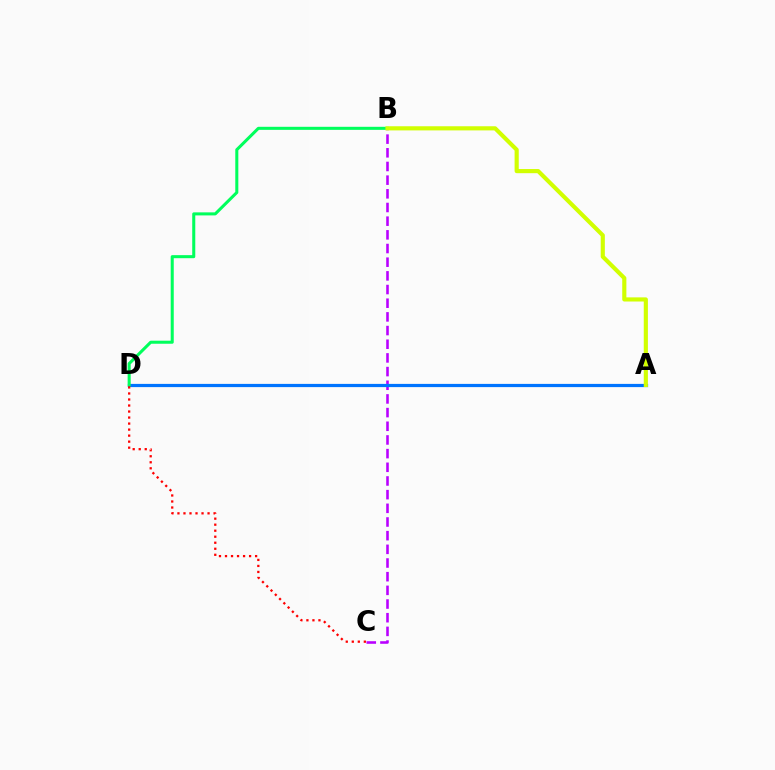{('B', 'C'): [{'color': '#b900ff', 'line_style': 'dashed', 'thickness': 1.86}], ('A', 'D'): [{'color': '#0074ff', 'line_style': 'solid', 'thickness': 2.32}], ('B', 'D'): [{'color': '#00ff5c', 'line_style': 'solid', 'thickness': 2.2}], ('A', 'B'): [{'color': '#d1ff00', 'line_style': 'solid', 'thickness': 2.98}], ('C', 'D'): [{'color': '#ff0000', 'line_style': 'dotted', 'thickness': 1.64}]}